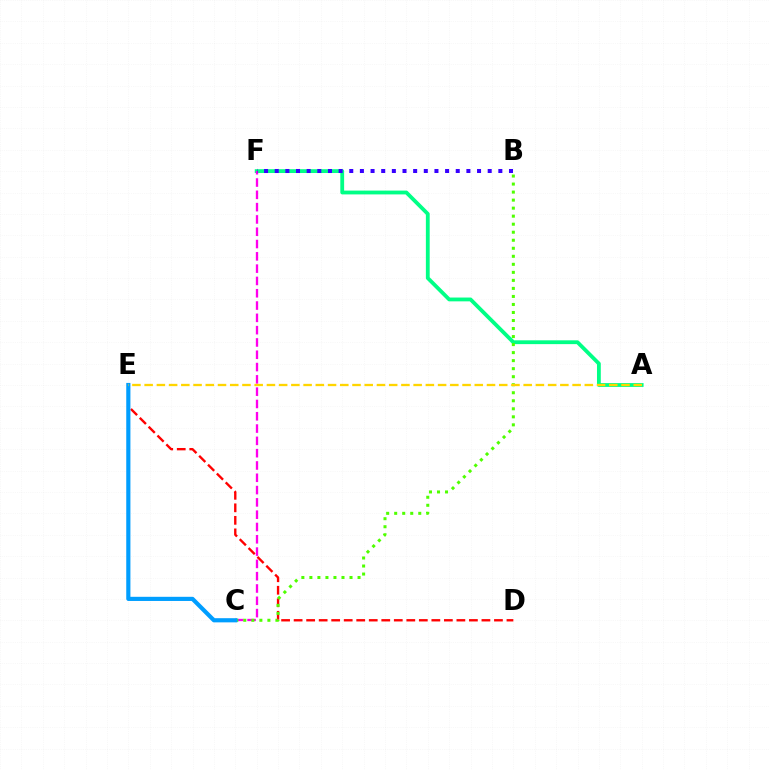{('D', 'E'): [{'color': '#ff0000', 'line_style': 'dashed', 'thickness': 1.7}], ('A', 'F'): [{'color': '#00ff86', 'line_style': 'solid', 'thickness': 2.74}], ('C', 'F'): [{'color': '#ff00ed', 'line_style': 'dashed', 'thickness': 1.67}], ('B', 'F'): [{'color': '#3700ff', 'line_style': 'dotted', 'thickness': 2.89}], ('B', 'C'): [{'color': '#4fff00', 'line_style': 'dotted', 'thickness': 2.18}], ('C', 'E'): [{'color': '#009eff', 'line_style': 'solid', 'thickness': 3.0}], ('A', 'E'): [{'color': '#ffd500', 'line_style': 'dashed', 'thickness': 1.66}]}